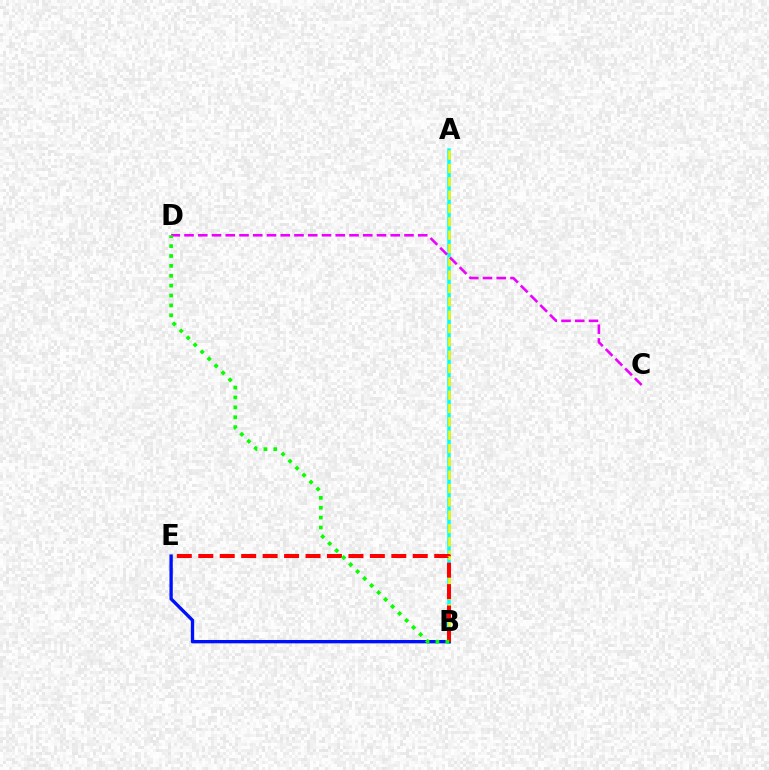{('A', 'B'): [{'color': '#00fff6', 'line_style': 'solid', 'thickness': 2.52}, {'color': '#fcf500', 'line_style': 'dashed', 'thickness': 1.81}], ('C', 'D'): [{'color': '#ee00ff', 'line_style': 'dashed', 'thickness': 1.87}], ('B', 'E'): [{'color': '#0010ff', 'line_style': 'solid', 'thickness': 2.41}, {'color': '#ff0000', 'line_style': 'dashed', 'thickness': 2.91}], ('B', 'D'): [{'color': '#08ff00', 'line_style': 'dotted', 'thickness': 2.69}]}